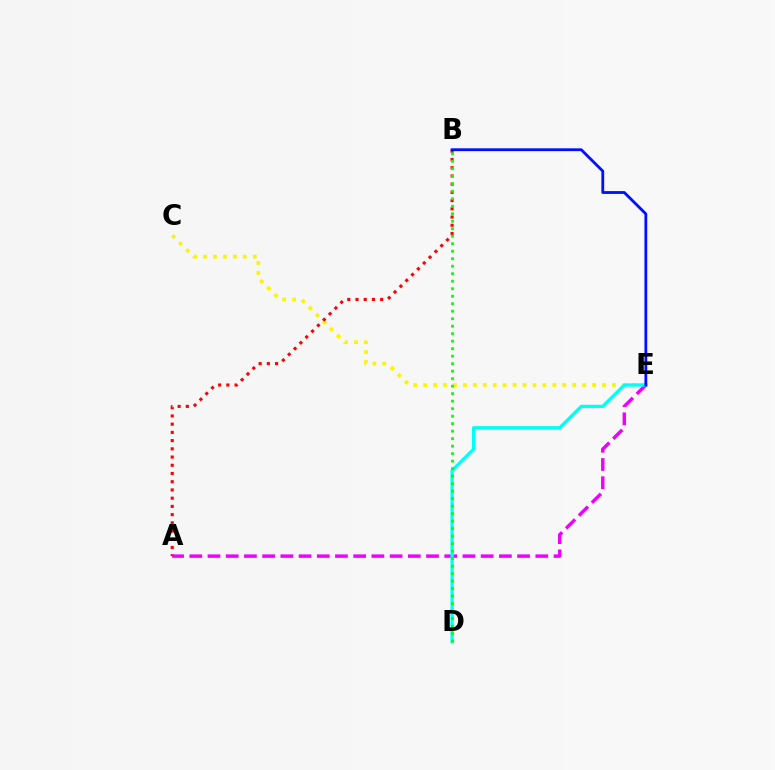{('C', 'E'): [{'color': '#fcf500', 'line_style': 'dotted', 'thickness': 2.7}], ('A', 'B'): [{'color': '#ff0000', 'line_style': 'dotted', 'thickness': 2.23}], ('A', 'E'): [{'color': '#ee00ff', 'line_style': 'dashed', 'thickness': 2.47}], ('D', 'E'): [{'color': '#00fff6', 'line_style': 'solid', 'thickness': 2.36}], ('B', 'E'): [{'color': '#0010ff', 'line_style': 'solid', 'thickness': 2.02}], ('B', 'D'): [{'color': '#08ff00', 'line_style': 'dotted', 'thickness': 2.04}]}